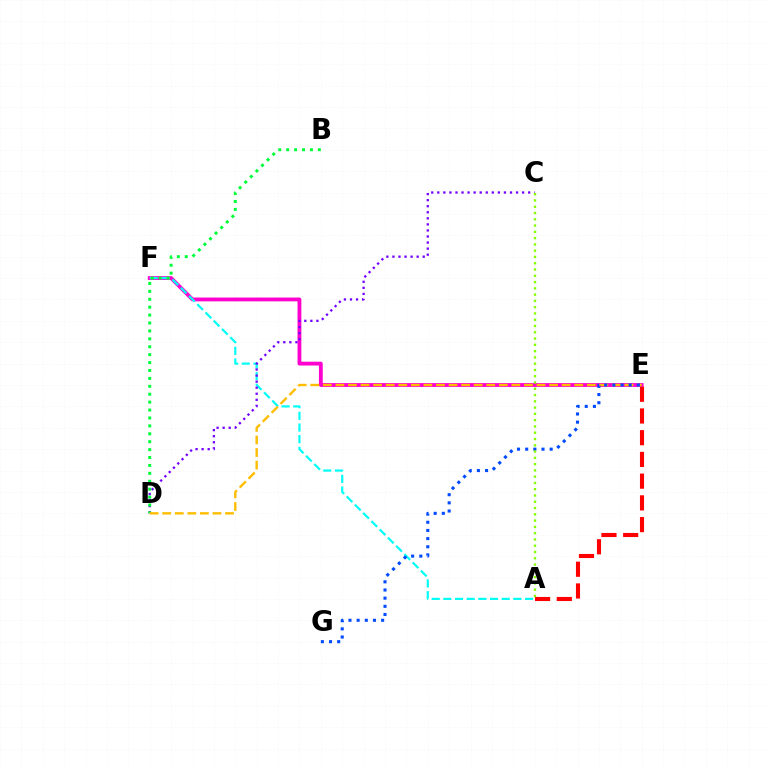{('E', 'F'): [{'color': '#ff00cf', 'line_style': 'solid', 'thickness': 2.75}], ('A', 'F'): [{'color': '#00fff6', 'line_style': 'dashed', 'thickness': 1.58}], ('A', 'E'): [{'color': '#ff0000', 'line_style': 'dashed', 'thickness': 2.95}], ('C', 'D'): [{'color': '#7200ff', 'line_style': 'dotted', 'thickness': 1.65}], ('B', 'D'): [{'color': '#00ff39', 'line_style': 'dotted', 'thickness': 2.15}], ('D', 'E'): [{'color': '#ffbd00', 'line_style': 'dashed', 'thickness': 1.71}], ('E', 'G'): [{'color': '#004bff', 'line_style': 'dotted', 'thickness': 2.22}], ('A', 'C'): [{'color': '#84ff00', 'line_style': 'dotted', 'thickness': 1.71}]}